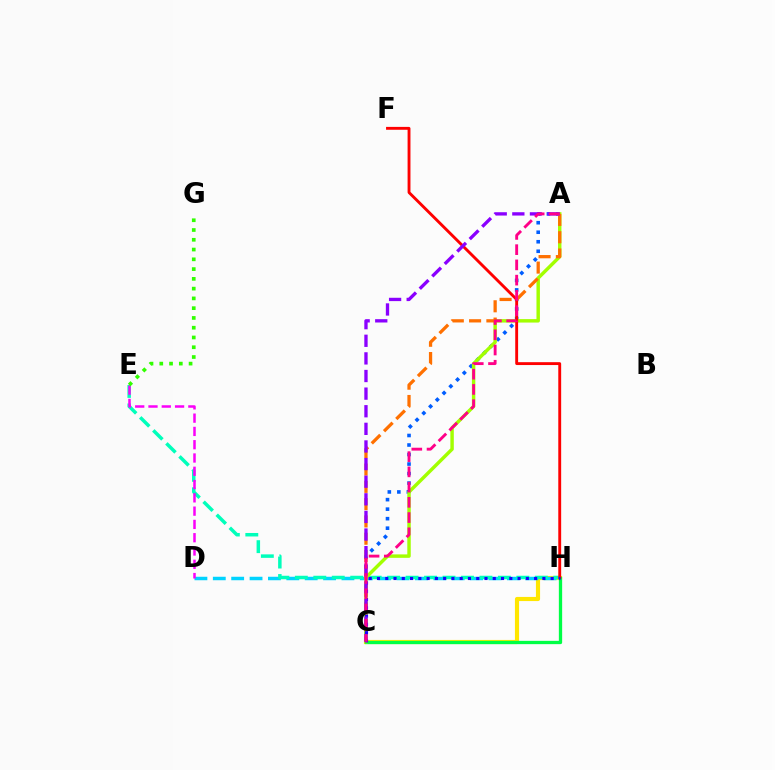{('A', 'C'): [{'color': '#005dff', 'line_style': 'dotted', 'thickness': 2.59}, {'color': '#a2ff00', 'line_style': 'solid', 'thickness': 2.48}, {'color': '#ff7000', 'line_style': 'dashed', 'thickness': 2.35}, {'color': '#8a00ff', 'line_style': 'dashed', 'thickness': 2.39}, {'color': '#ff0088', 'line_style': 'dashed', 'thickness': 2.07}], ('C', 'H'): [{'color': '#ffe600', 'line_style': 'solid', 'thickness': 2.99}, {'color': '#00ff45', 'line_style': 'solid', 'thickness': 2.38}, {'color': '#1900ff', 'line_style': 'dotted', 'thickness': 2.25}], ('D', 'H'): [{'color': '#00d3ff', 'line_style': 'dashed', 'thickness': 2.5}], ('E', 'H'): [{'color': '#00ffbb', 'line_style': 'dashed', 'thickness': 2.51}], ('F', 'H'): [{'color': '#ff0000', 'line_style': 'solid', 'thickness': 2.07}], ('D', 'E'): [{'color': '#fa00f9', 'line_style': 'dashed', 'thickness': 1.8}], ('E', 'G'): [{'color': '#31ff00', 'line_style': 'dotted', 'thickness': 2.65}]}